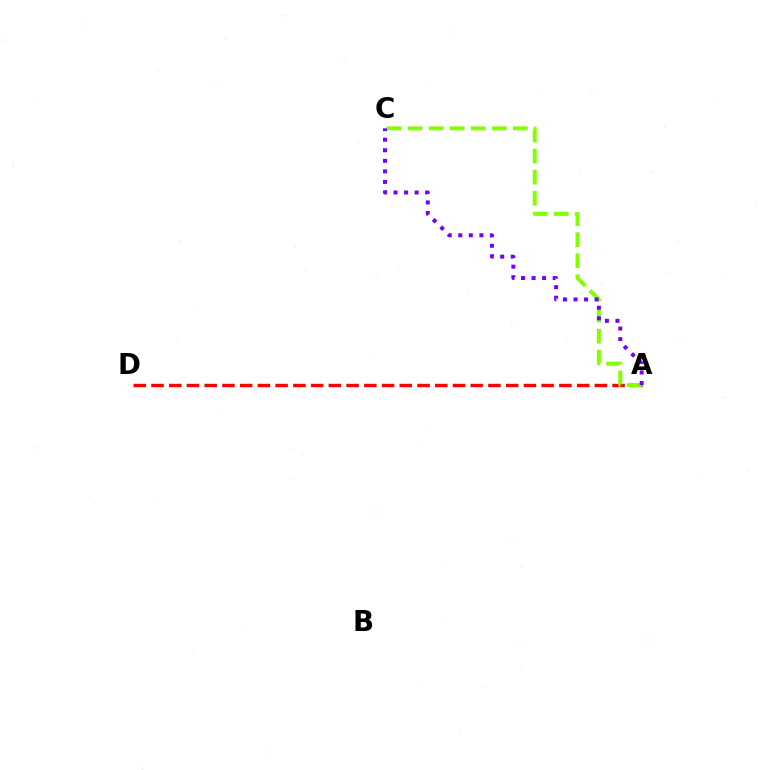{('A', 'D'): [{'color': '#00fff6', 'line_style': 'dotted', 'thickness': 2.41}, {'color': '#ff0000', 'line_style': 'dashed', 'thickness': 2.41}], ('A', 'C'): [{'color': '#84ff00', 'line_style': 'dashed', 'thickness': 2.86}, {'color': '#7200ff', 'line_style': 'dotted', 'thickness': 2.87}]}